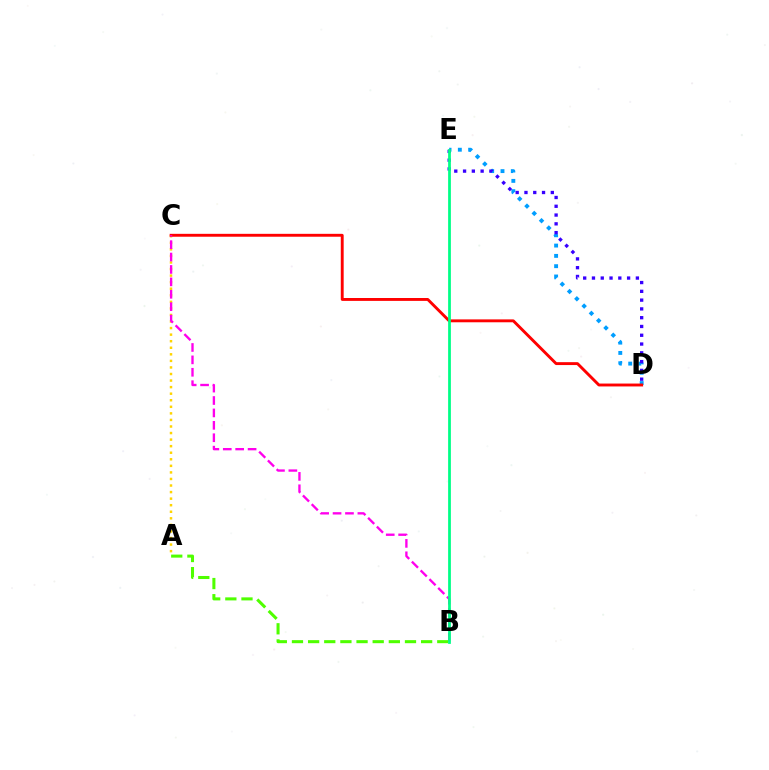{('A', 'C'): [{'color': '#ffd500', 'line_style': 'dotted', 'thickness': 1.78}], ('D', 'E'): [{'color': '#009eff', 'line_style': 'dotted', 'thickness': 2.8}, {'color': '#3700ff', 'line_style': 'dotted', 'thickness': 2.39}], ('C', 'D'): [{'color': '#ff0000', 'line_style': 'solid', 'thickness': 2.08}], ('B', 'C'): [{'color': '#ff00ed', 'line_style': 'dashed', 'thickness': 1.69}], ('A', 'B'): [{'color': '#4fff00', 'line_style': 'dashed', 'thickness': 2.19}], ('B', 'E'): [{'color': '#00ff86', 'line_style': 'solid', 'thickness': 1.99}]}